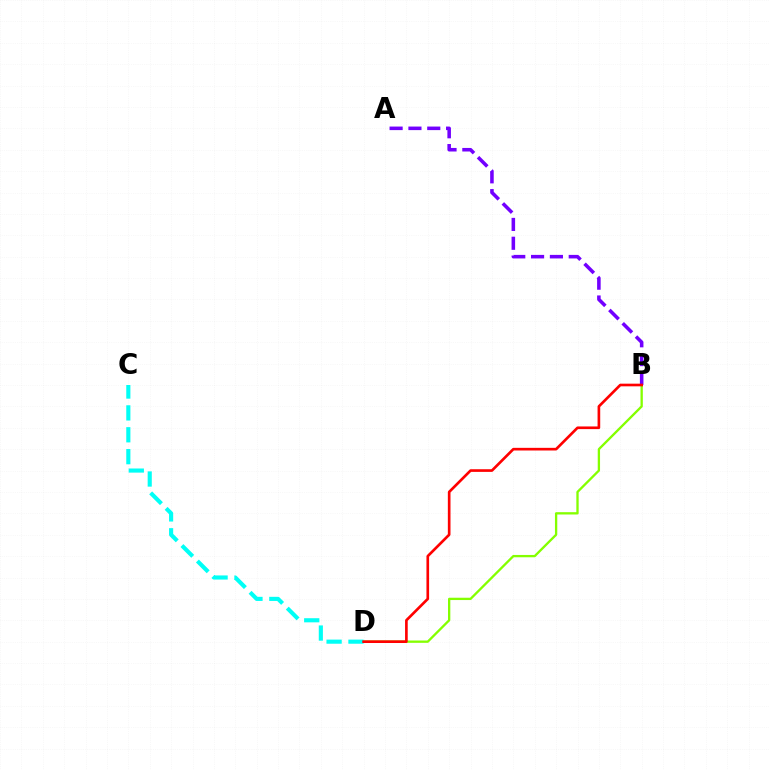{('B', 'D'): [{'color': '#84ff00', 'line_style': 'solid', 'thickness': 1.67}, {'color': '#ff0000', 'line_style': 'solid', 'thickness': 1.91}], ('A', 'B'): [{'color': '#7200ff', 'line_style': 'dashed', 'thickness': 2.56}], ('C', 'D'): [{'color': '#00fff6', 'line_style': 'dashed', 'thickness': 2.97}]}